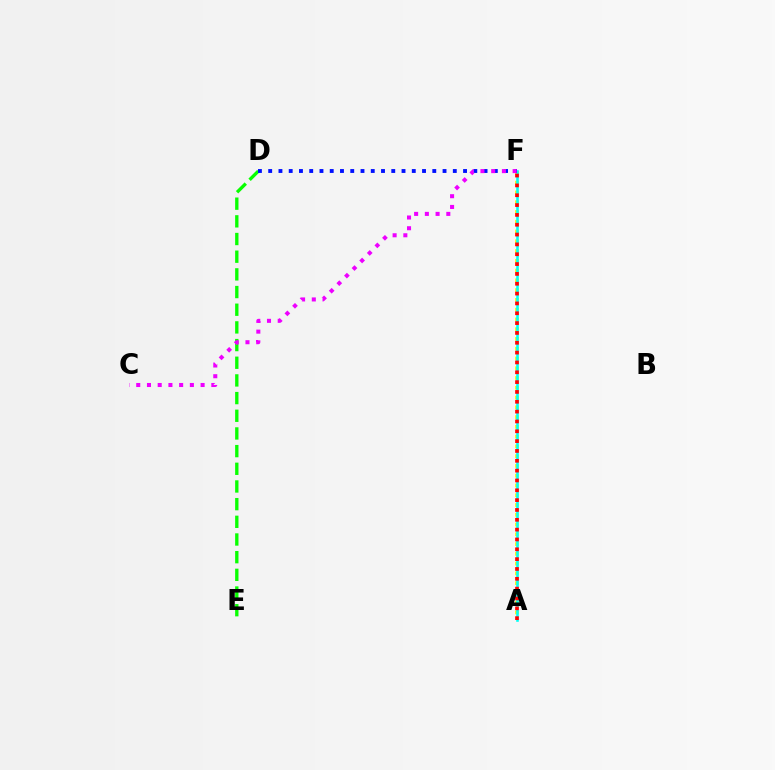{('A', 'F'): [{'color': '#fcf500', 'line_style': 'dotted', 'thickness': 2.65}, {'color': '#00fff6', 'line_style': 'solid', 'thickness': 1.86}, {'color': '#ff0000', 'line_style': 'dotted', 'thickness': 2.67}], ('D', 'E'): [{'color': '#08ff00', 'line_style': 'dashed', 'thickness': 2.4}], ('D', 'F'): [{'color': '#0010ff', 'line_style': 'dotted', 'thickness': 2.79}], ('C', 'F'): [{'color': '#ee00ff', 'line_style': 'dotted', 'thickness': 2.91}]}